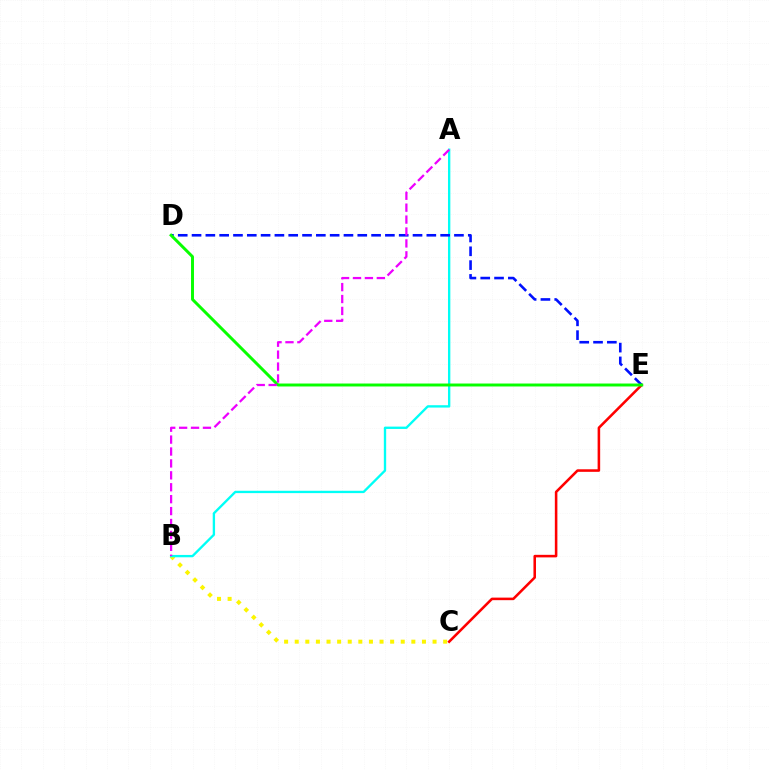{('B', 'C'): [{'color': '#fcf500', 'line_style': 'dotted', 'thickness': 2.88}], ('A', 'B'): [{'color': '#00fff6', 'line_style': 'solid', 'thickness': 1.69}, {'color': '#ee00ff', 'line_style': 'dashed', 'thickness': 1.62}], ('C', 'E'): [{'color': '#ff0000', 'line_style': 'solid', 'thickness': 1.84}], ('D', 'E'): [{'color': '#0010ff', 'line_style': 'dashed', 'thickness': 1.88}, {'color': '#08ff00', 'line_style': 'solid', 'thickness': 2.13}]}